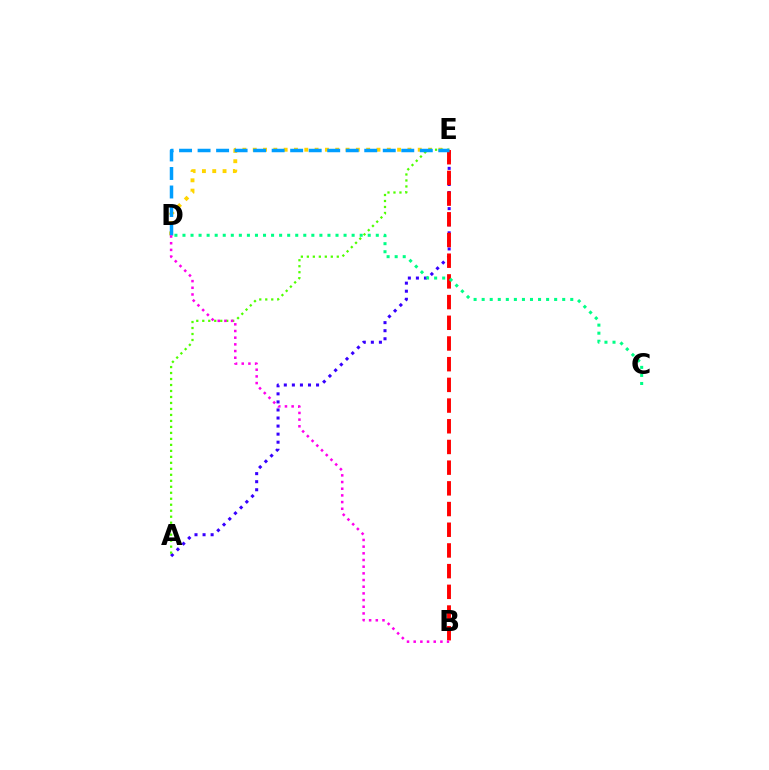{('D', 'E'): [{'color': '#ffd500', 'line_style': 'dotted', 'thickness': 2.8}, {'color': '#009eff', 'line_style': 'dashed', 'thickness': 2.52}], ('A', 'E'): [{'color': '#3700ff', 'line_style': 'dotted', 'thickness': 2.19}, {'color': '#4fff00', 'line_style': 'dotted', 'thickness': 1.63}], ('B', 'E'): [{'color': '#ff0000', 'line_style': 'dashed', 'thickness': 2.81}], ('C', 'D'): [{'color': '#00ff86', 'line_style': 'dotted', 'thickness': 2.19}], ('B', 'D'): [{'color': '#ff00ed', 'line_style': 'dotted', 'thickness': 1.81}]}